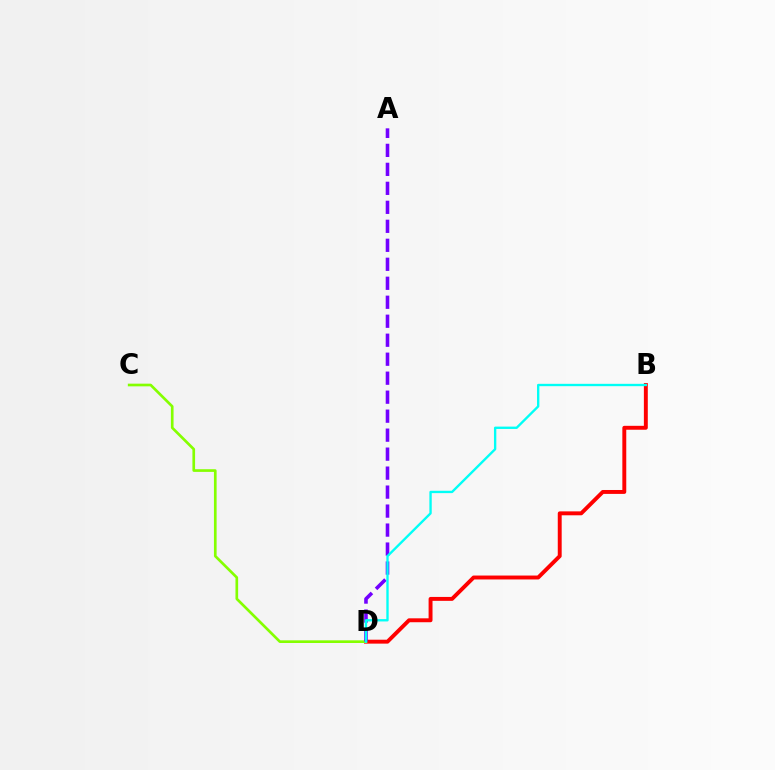{('B', 'D'): [{'color': '#ff0000', 'line_style': 'solid', 'thickness': 2.82}, {'color': '#00fff6', 'line_style': 'solid', 'thickness': 1.7}], ('C', 'D'): [{'color': '#84ff00', 'line_style': 'solid', 'thickness': 1.92}], ('A', 'D'): [{'color': '#7200ff', 'line_style': 'dashed', 'thickness': 2.58}]}